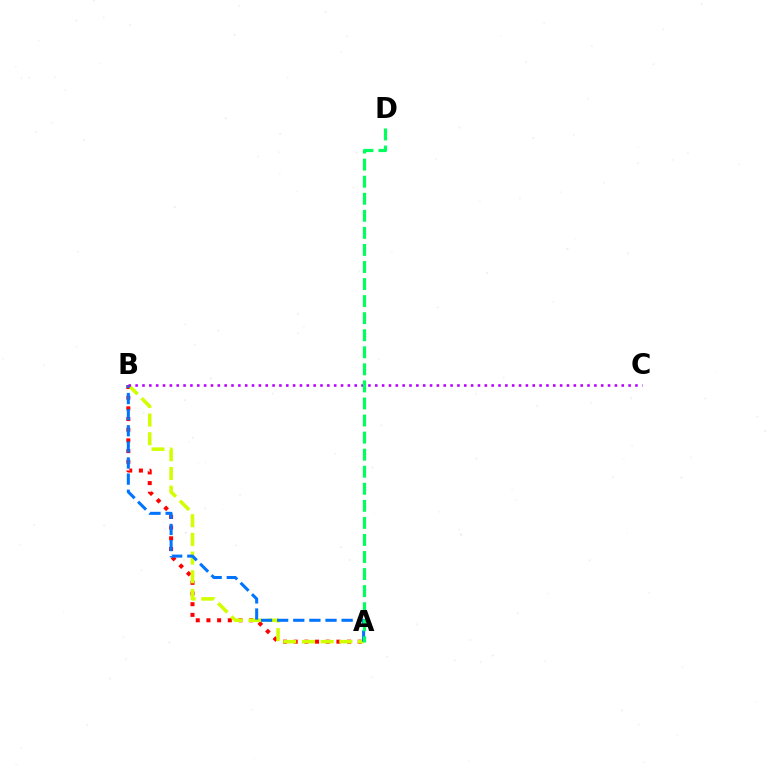{('A', 'B'): [{'color': '#ff0000', 'line_style': 'dotted', 'thickness': 2.9}, {'color': '#d1ff00', 'line_style': 'dashed', 'thickness': 2.54}, {'color': '#0074ff', 'line_style': 'dashed', 'thickness': 2.19}], ('B', 'C'): [{'color': '#b900ff', 'line_style': 'dotted', 'thickness': 1.86}], ('A', 'D'): [{'color': '#00ff5c', 'line_style': 'dashed', 'thickness': 2.32}]}